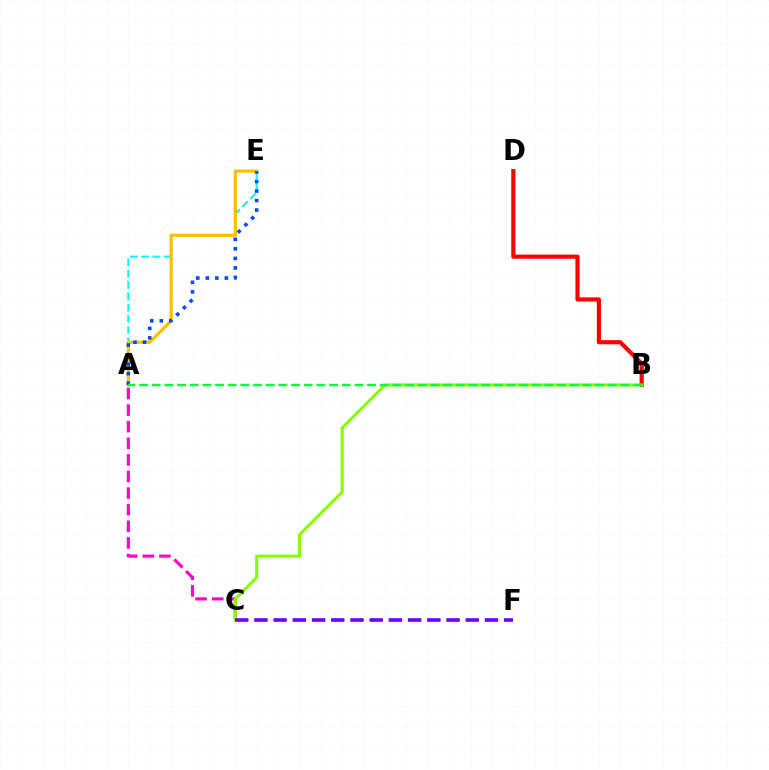{('A', 'E'): [{'color': '#00fff6', 'line_style': 'dashed', 'thickness': 1.53}, {'color': '#ffbd00', 'line_style': 'solid', 'thickness': 2.31}, {'color': '#004bff', 'line_style': 'dotted', 'thickness': 2.59}], ('A', 'C'): [{'color': '#ff00cf', 'line_style': 'dashed', 'thickness': 2.26}], ('B', 'D'): [{'color': '#ff0000', 'line_style': 'solid', 'thickness': 2.98}], ('B', 'C'): [{'color': '#84ff00', 'line_style': 'solid', 'thickness': 2.18}], ('C', 'F'): [{'color': '#7200ff', 'line_style': 'dashed', 'thickness': 2.61}], ('A', 'B'): [{'color': '#00ff39', 'line_style': 'dashed', 'thickness': 1.72}]}